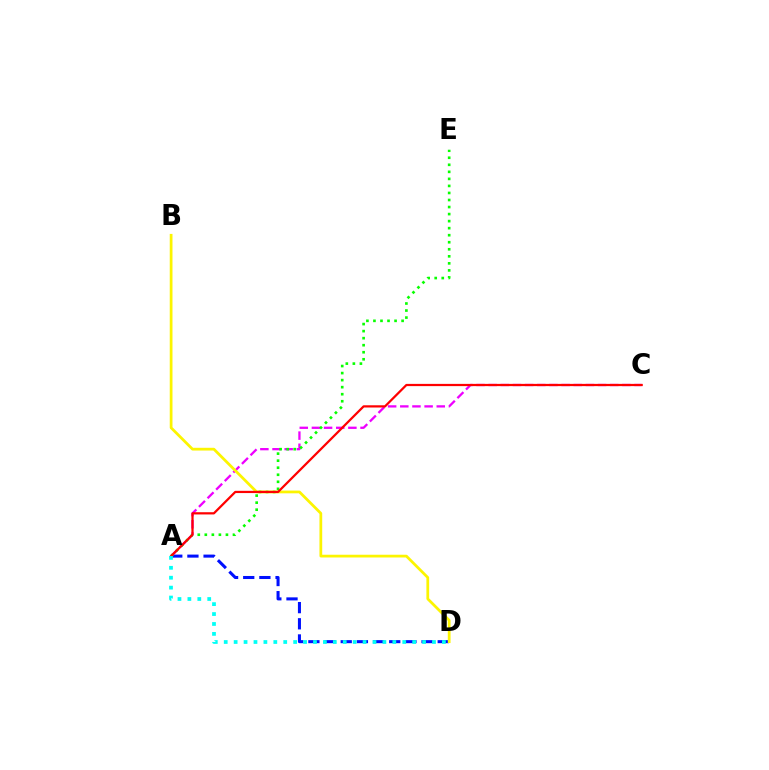{('A', 'D'): [{'color': '#0010ff', 'line_style': 'dashed', 'thickness': 2.2}, {'color': '#00fff6', 'line_style': 'dotted', 'thickness': 2.69}], ('A', 'C'): [{'color': '#ee00ff', 'line_style': 'dashed', 'thickness': 1.65}, {'color': '#ff0000', 'line_style': 'solid', 'thickness': 1.61}], ('A', 'E'): [{'color': '#08ff00', 'line_style': 'dotted', 'thickness': 1.91}], ('B', 'D'): [{'color': '#fcf500', 'line_style': 'solid', 'thickness': 1.98}]}